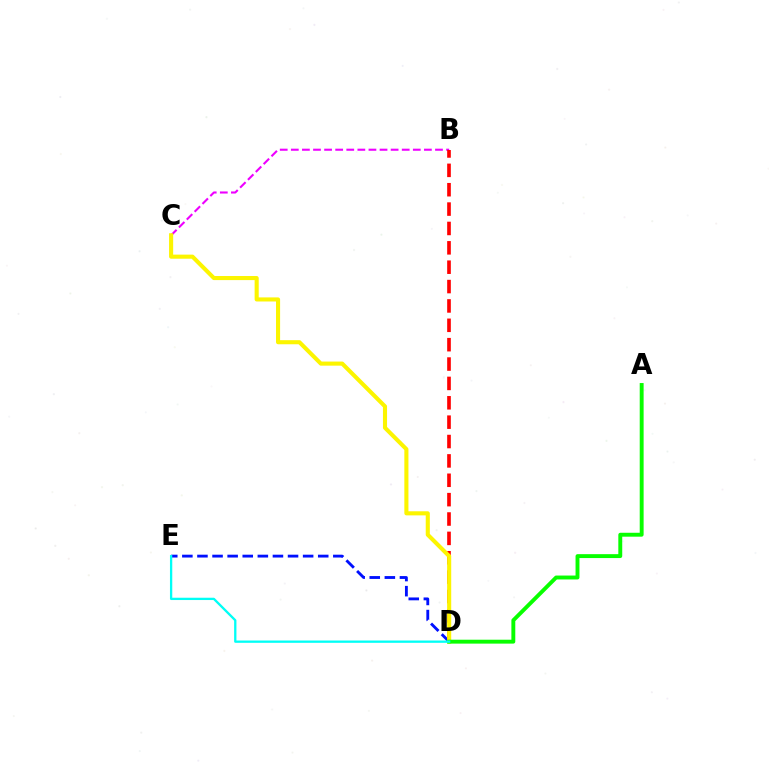{('B', 'C'): [{'color': '#ee00ff', 'line_style': 'dashed', 'thickness': 1.51}], ('D', 'E'): [{'color': '#0010ff', 'line_style': 'dashed', 'thickness': 2.05}, {'color': '#00fff6', 'line_style': 'solid', 'thickness': 1.66}], ('B', 'D'): [{'color': '#ff0000', 'line_style': 'dashed', 'thickness': 2.63}], ('C', 'D'): [{'color': '#fcf500', 'line_style': 'solid', 'thickness': 2.94}], ('A', 'D'): [{'color': '#08ff00', 'line_style': 'solid', 'thickness': 2.81}]}